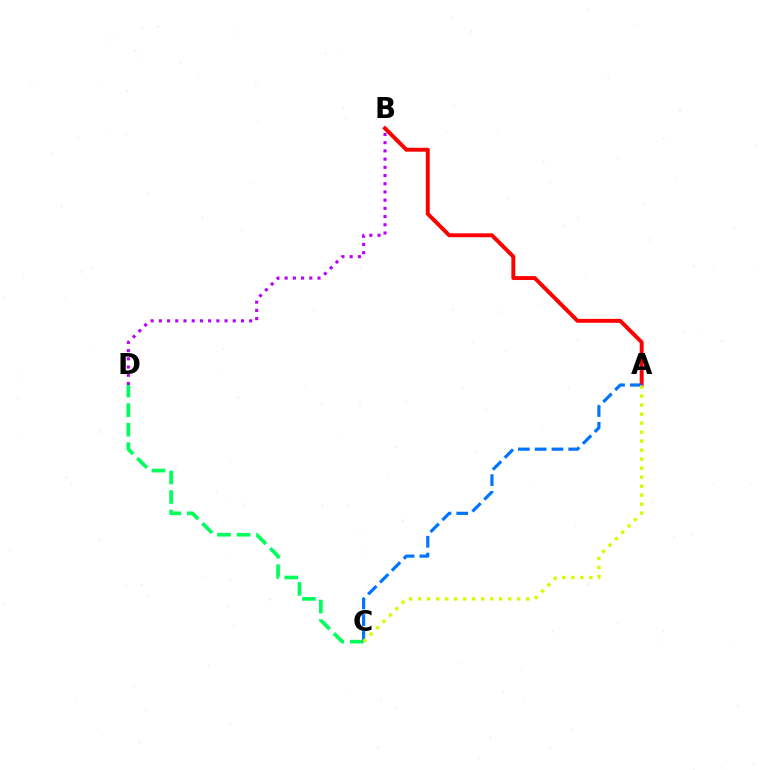{('A', 'B'): [{'color': '#ff0000', 'line_style': 'solid', 'thickness': 2.83}], ('C', 'D'): [{'color': '#00ff5c', 'line_style': 'dashed', 'thickness': 2.65}], ('A', 'C'): [{'color': '#0074ff', 'line_style': 'dashed', 'thickness': 2.28}, {'color': '#d1ff00', 'line_style': 'dotted', 'thickness': 2.45}], ('B', 'D'): [{'color': '#b900ff', 'line_style': 'dotted', 'thickness': 2.23}]}